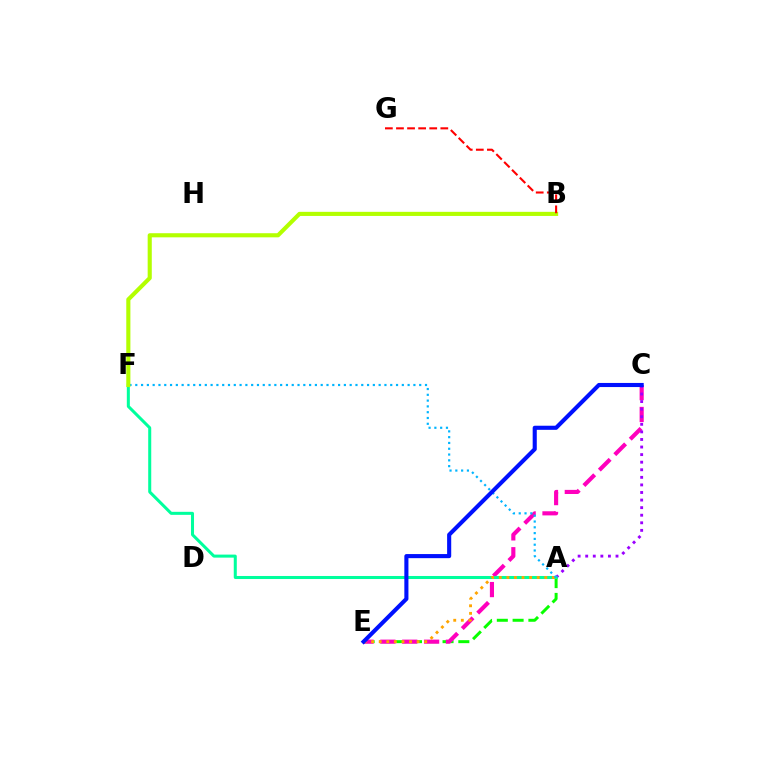{('A', 'E'): [{'color': '#08ff00', 'line_style': 'dashed', 'thickness': 2.14}, {'color': '#ffa500', 'line_style': 'dotted', 'thickness': 2.06}], ('C', 'E'): [{'color': '#ff00bd', 'line_style': 'dashed', 'thickness': 2.97}, {'color': '#0010ff', 'line_style': 'solid', 'thickness': 2.95}], ('A', 'C'): [{'color': '#9b00ff', 'line_style': 'dotted', 'thickness': 2.06}], ('A', 'F'): [{'color': '#00ff9d', 'line_style': 'solid', 'thickness': 2.18}, {'color': '#00b5ff', 'line_style': 'dotted', 'thickness': 1.57}], ('B', 'F'): [{'color': '#b3ff00', 'line_style': 'solid', 'thickness': 2.96}], ('B', 'G'): [{'color': '#ff0000', 'line_style': 'dashed', 'thickness': 1.51}]}